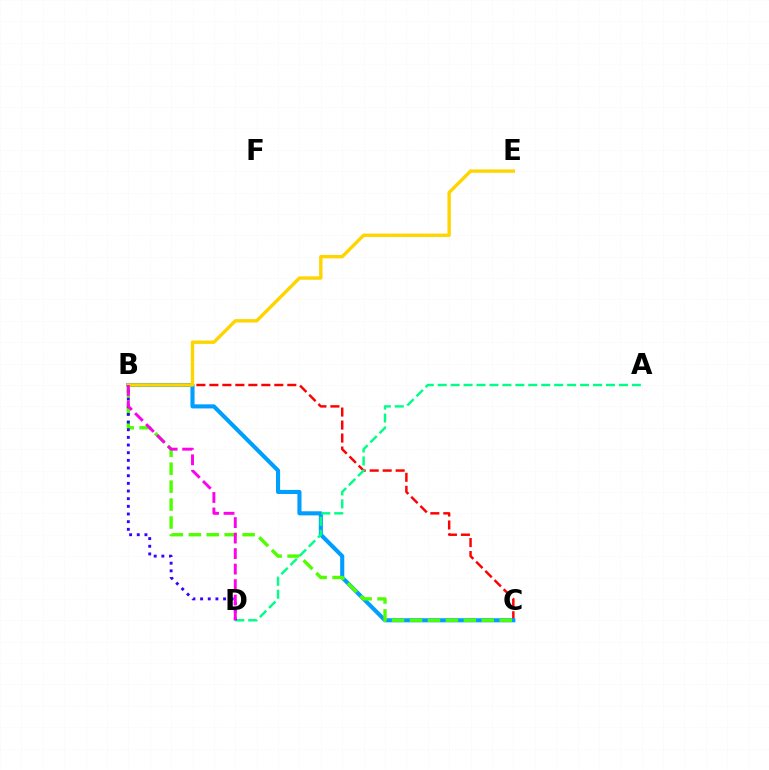{('B', 'C'): [{'color': '#ff0000', 'line_style': 'dashed', 'thickness': 1.76}, {'color': '#009eff', 'line_style': 'solid', 'thickness': 2.94}, {'color': '#4fff00', 'line_style': 'dashed', 'thickness': 2.44}], ('A', 'D'): [{'color': '#00ff86', 'line_style': 'dashed', 'thickness': 1.76}], ('B', 'D'): [{'color': '#3700ff', 'line_style': 'dotted', 'thickness': 2.08}, {'color': '#ff00ed', 'line_style': 'dashed', 'thickness': 2.11}], ('B', 'E'): [{'color': '#ffd500', 'line_style': 'solid', 'thickness': 2.44}]}